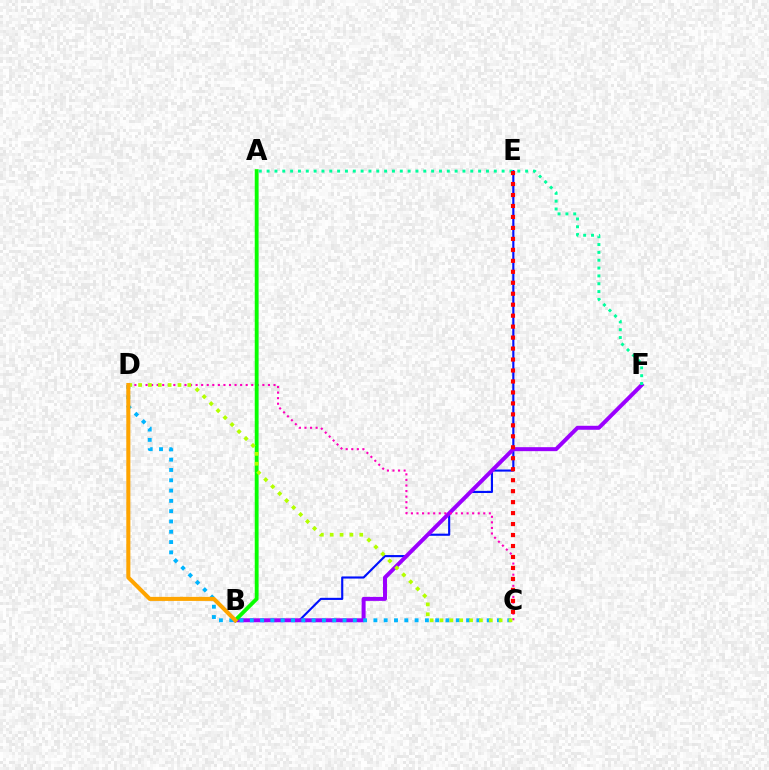{('B', 'E'): [{'color': '#0010ff', 'line_style': 'solid', 'thickness': 1.53}], ('B', 'F'): [{'color': '#9b00ff', 'line_style': 'solid', 'thickness': 2.87}], ('C', 'D'): [{'color': '#ff00bd', 'line_style': 'dotted', 'thickness': 1.51}, {'color': '#00b5ff', 'line_style': 'dotted', 'thickness': 2.8}, {'color': '#b3ff00', 'line_style': 'dotted', 'thickness': 2.68}], ('A', 'F'): [{'color': '#00ff9d', 'line_style': 'dotted', 'thickness': 2.13}], ('C', 'E'): [{'color': '#ff0000', 'line_style': 'dotted', 'thickness': 2.98}], ('A', 'B'): [{'color': '#08ff00', 'line_style': 'solid', 'thickness': 2.77}], ('B', 'D'): [{'color': '#ffa500', 'line_style': 'solid', 'thickness': 2.92}]}